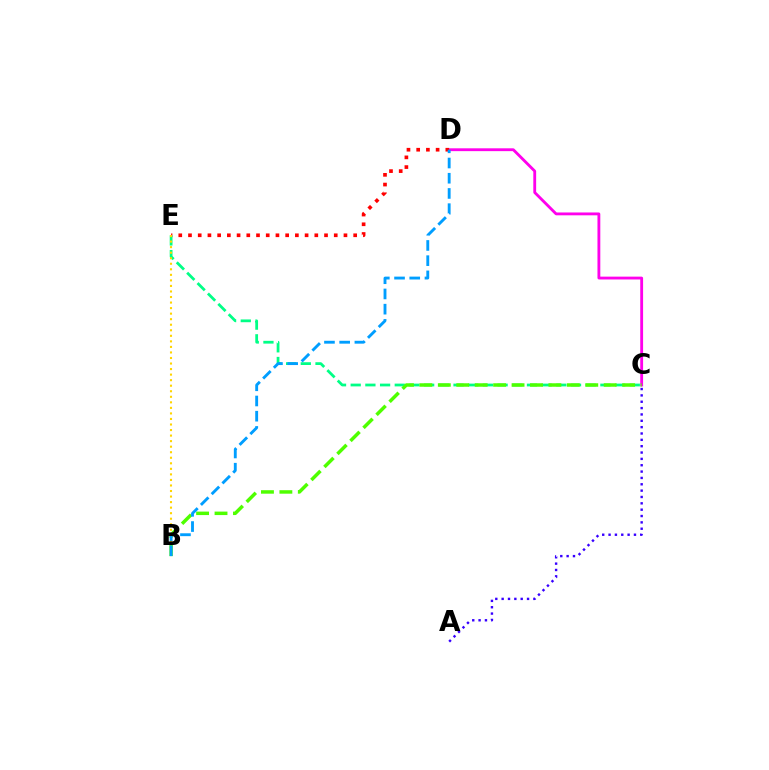{('C', 'D'): [{'color': '#ff00ed', 'line_style': 'solid', 'thickness': 2.04}], ('D', 'E'): [{'color': '#ff0000', 'line_style': 'dotted', 'thickness': 2.64}], ('C', 'E'): [{'color': '#00ff86', 'line_style': 'dashed', 'thickness': 2.0}], ('B', 'E'): [{'color': '#ffd500', 'line_style': 'dotted', 'thickness': 1.51}], ('A', 'C'): [{'color': '#3700ff', 'line_style': 'dotted', 'thickness': 1.72}], ('B', 'C'): [{'color': '#4fff00', 'line_style': 'dashed', 'thickness': 2.5}], ('B', 'D'): [{'color': '#009eff', 'line_style': 'dashed', 'thickness': 2.07}]}